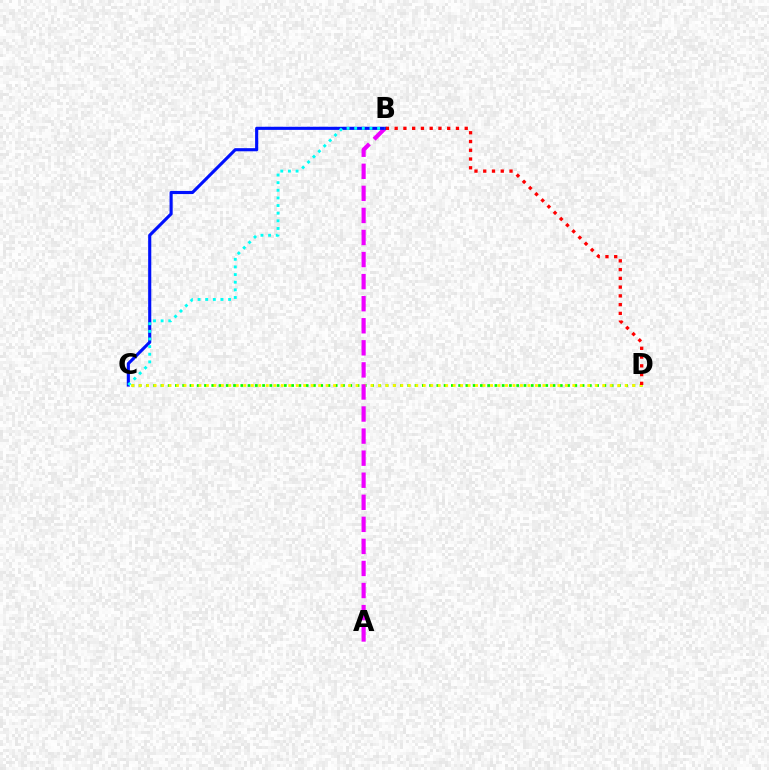{('C', 'D'): [{'color': '#08ff00', 'line_style': 'dotted', 'thickness': 1.97}, {'color': '#fcf500', 'line_style': 'dotted', 'thickness': 2.03}], ('A', 'B'): [{'color': '#ee00ff', 'line_style': 'dashed', 'thickness': 3.0}], ('B', 'C'): [{'color': '#0010ff', 'line_style': 'solid', 'thickness': 2.25}, {'color': '#00fff6', 'line_style': 'dotted', 'thickness': 2.07}], ('B', 'D'): [{'color': '#ff0000', 'line_style': 'dotted', 'thickness': 2.38}]}